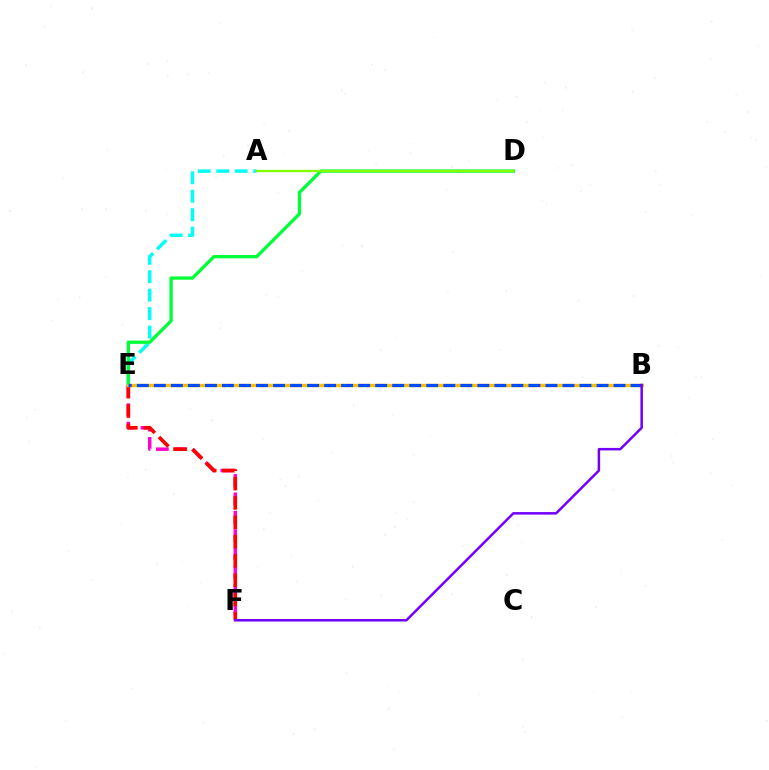{('A', 'E'): [{'color': '#00fff6', 'line_style': 'dashed', 'thickness': 2.51}], ('E', 'F'): [{'color': '#ff00cf', 'line_style': 'dashed', 'thickness': 2.49}, {'color': '#ff0000', 'line_style': 'dashed', 'thickness': 2.62}], ('D', 'E'): [{'color': '#00ff39', 'line_style': 'solid', 'thickness': 2.38}], ('B', 'E'): [{'color': '#ffbd00', 'line_style': 'solid', 'thickness': 2.42}, {'color': '#004bff', 'line_style': 'dashed', 'thickness': 2.31}], ('A', 'D'): [{'color': '#84ff00', 'line_style': 'solid', 'thickness': 1.68}], ('B', 'F'): [{'color': '#7200ff', 'line_style': 'solid', 'thickness': 1.81}]}